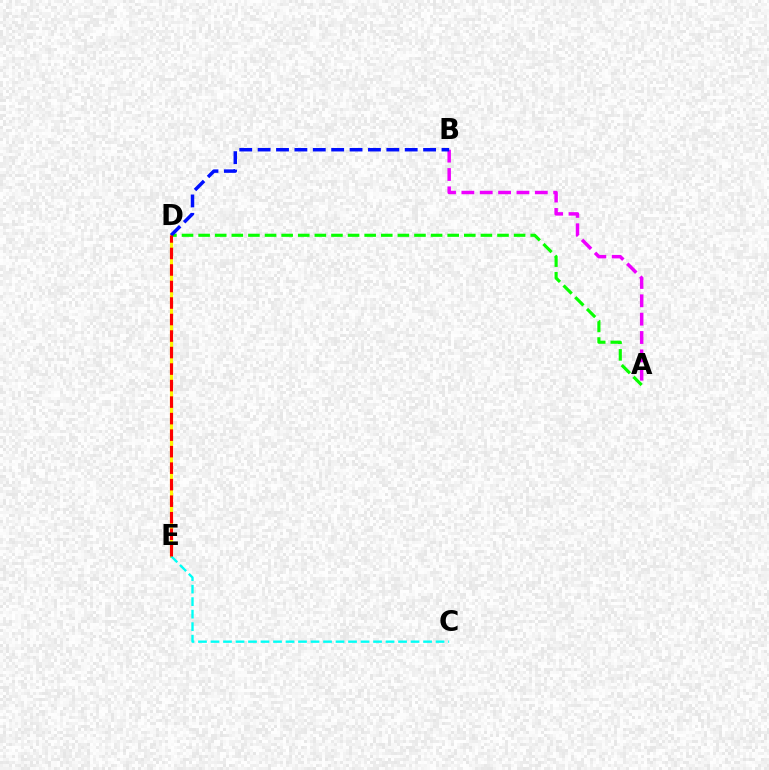{('D', 'E'): [{'color': '#fcf500', 'line_style': 'solid', 'thickness': 2.24}, {'color': '#ff0000', 'line_style': 'dashed', 'thickness': 2.24}], ('C', 'E'): [{'color': '#00fff6', 'line_style': 'dashed', 'thickness': 1.7}], ('A', 'D'): [{'color': '#08ff00', 'line_style': 'dashed', 'thickness': 2.26}], ('A', 'B'): [{'color': '#ee00ff', 'line_style': 'dashed', 'thickness': 2.49}], ('B', 'D'): [{'color': '#0010ff', 'line_style': 'dashed', 'thickness': 2.5}]}